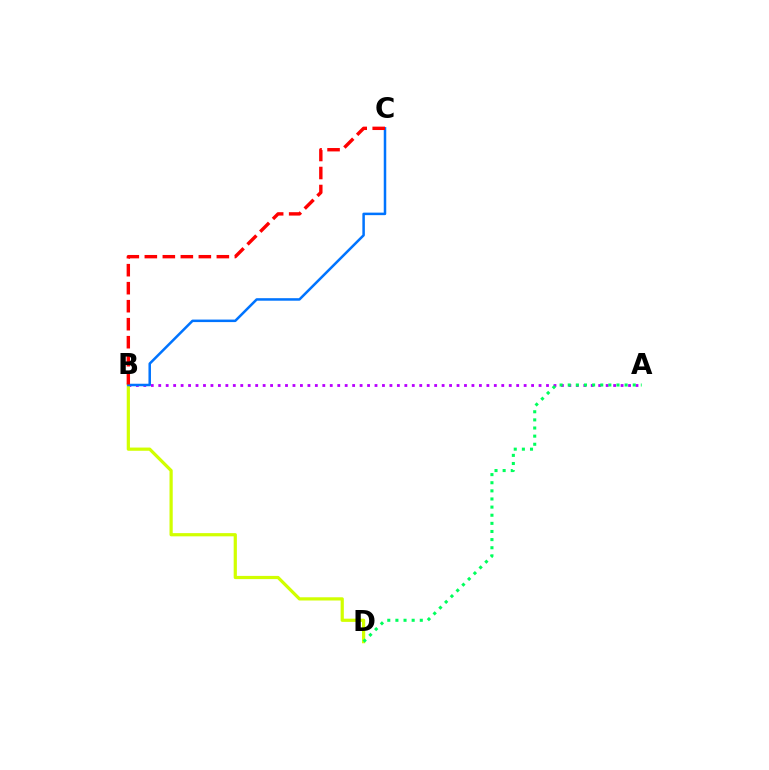{('A', 'B'): [{'color': '#b900ff', 'line_style': 'dotted', 'thickness': 2.03}], ('B', 'D'): [{'color': '#d1ff00', 'line_style': 'solid', 'thickness': 2.31}], ('B', 'C'): [{'color': '#0074ff', 'line_style': 'solid', 'thickness': 1.81}, {'color': '#ff0000', 'line_style': 'dashed', 'thickness': 2.45}], ('A', 'D'): [{'color': '#00ff5c', 'line_style': 'dotted', 'thickness': 2.21}]}